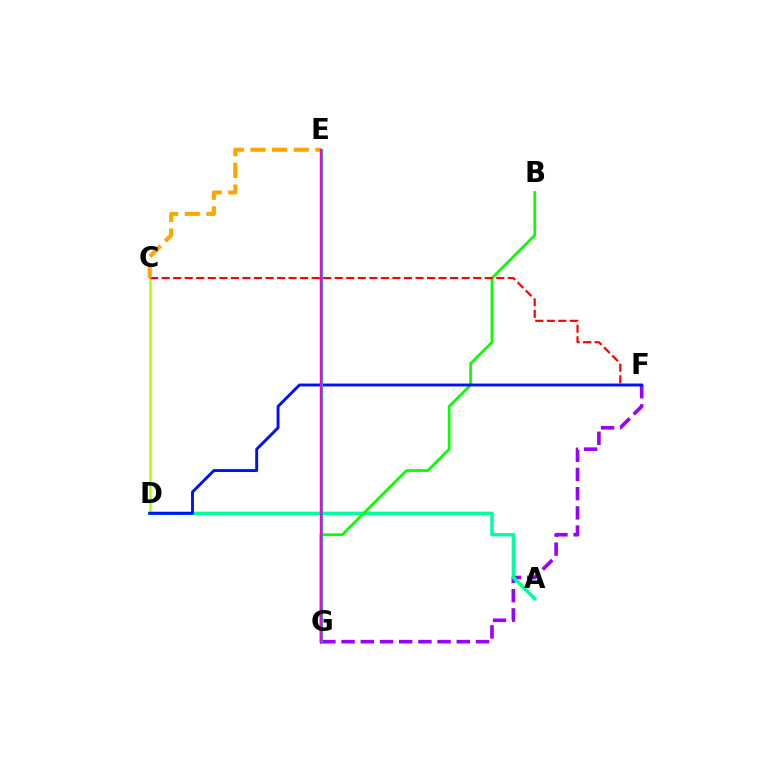{('F', 'G'): [{'color': '#9b00ff', 'line_style': 'dashed', 'thickness': 2.61}], ('C', 'D'): [{'color': '#b3ff00', 'line_style': 'solid', 'thickness': 1.89}], ('A', 'D'): [{'color': '#00ff9d', 'line_style': 'solid', 'thickness': 2.44}], ('B', 'G'): [{'color': '#08ff00', 'line_style': 'solid', 'thickness': 1.97}], ('C', 'F'): [{'color': '#ff0000', 'line_style': 'dashed', 'thickness': 1.57}], ('D', 'F'): [{'color': '#0010ff', 'line_style': 'solid', 'thickness': 2.08}], ('E', 'G'): [{'color': '#00b5ff', 'line_style': 'solid', 'thickness': 2.16}, {'color': '#ff00bd', 'line_style': 'solid', 'thickness': 1.72}], ('C', 'E'): [{'color': '#ffa500', 'line_style': 'dashed', 'thickness': 2.94}]}